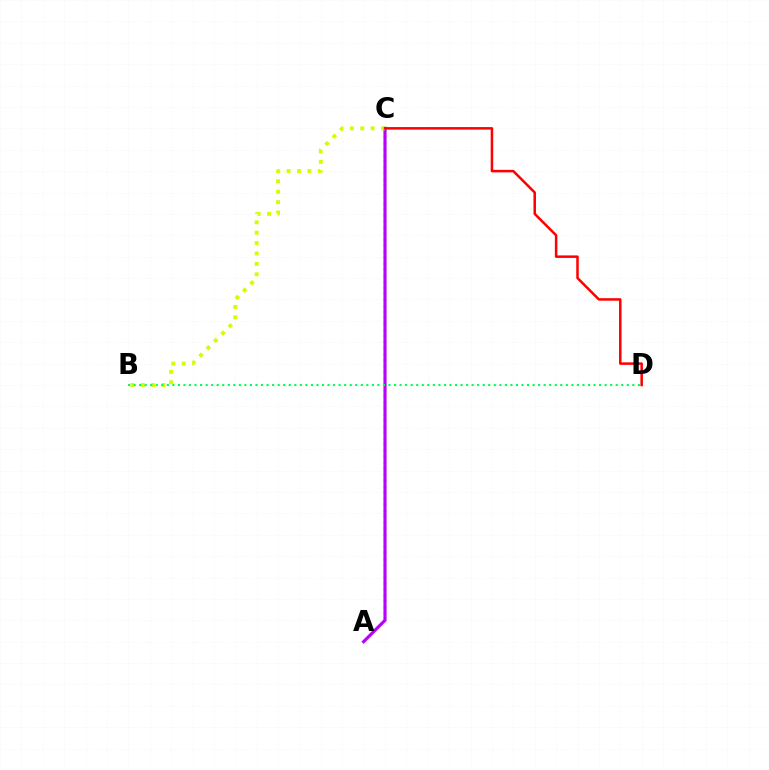{('A', 'C'): [{'color': '#0074ff', 'line_style': 'dotted', 'thickness': 1.64}, {'color': '#b900ff', 'line_style': 'solid', 'thickness': 2.25}], ('B', 'C'): [{'color': '#d1ff00', 'line_style': 'dotted', 'thickness': 2.82}], ('B', 'D'): [{'color': '#00ff5c', 'line_style': 'dotted', 'thickness': 1.51}], ('C', 'D'): [{'color': '#ff0000', 'line_style': 'solid', 'thickness': 1.81}]}